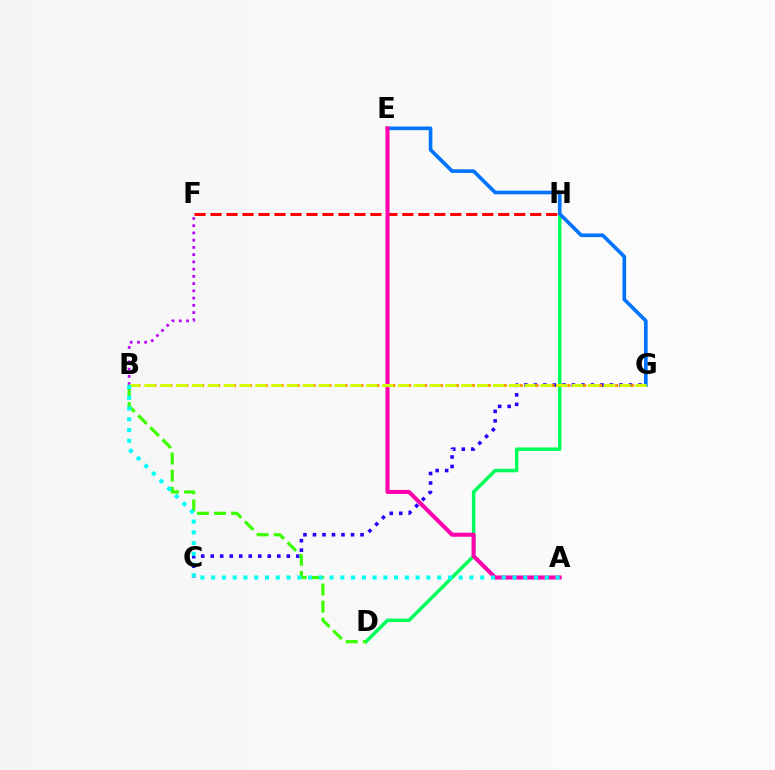{('D', 'H'): [{'color': '#00ff5c', 'line_style': 'solid', 'thickness': 2.52}], ('E', 'G'): [{'color': '#0074ff', 'line_style': 'solid', 'thickness': 2.63}], ('C', 'G'): [{'color': '#2500ff', 'line_style': 'dotted', 'thickness': 2.58}], ('F', 'H'): [{'color': '#ff0000', 'line_style': 'dashed', 'thickness': 2.17}], ('B', 'F'): [{'color': '#b900ff', 'line_style': 'dotted', 'thickness': 1.97}], ('A', 'E'): [{'color': '#ff00ac', 'line_style': 'solid', 'thickness': 2.91}], ('B', 'G'): [{'color': '#ff9400', 'line_style': 'dotted', 'thickness': 2.16}, {'color': '#d1ff00', 'line_style': 'dashed', 'thickness': 2.15}], ('B', 'D'): [{'color': '#3dff00', 'line_style': 'dashed', 'thickness': 2.32}], ('A', 'B'): [{'color': '#00fff6', 'line_style': 'dotted', 'thickness': 2.92}]}